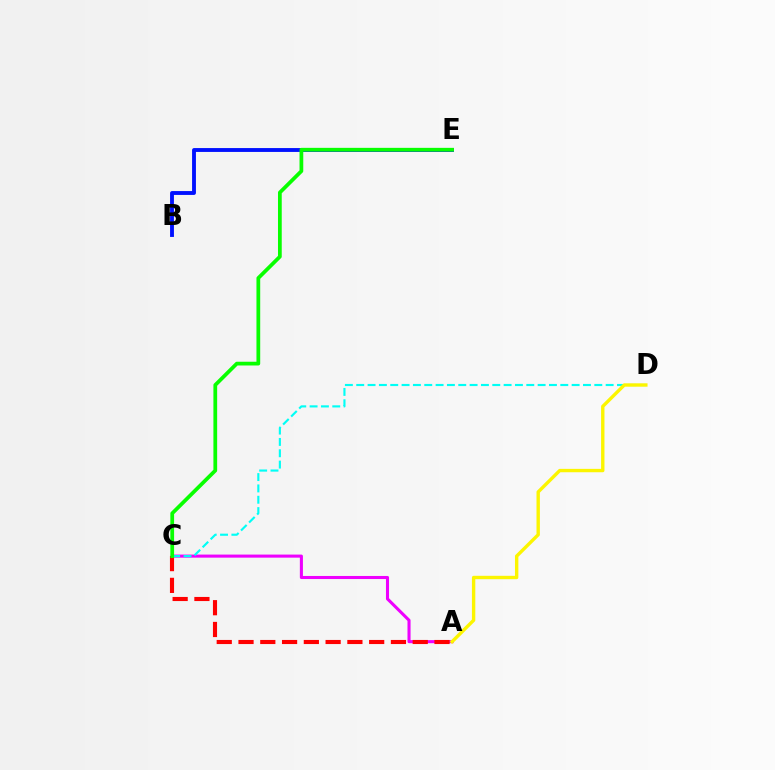{('A', 'C'): [{'color': '#ee00ff', 'line_style': 'solid', 'thickness': 2.21}, {'color': '#ff0000', 'line_style': 'dashed', 'thickness': 2.96}], ('B', 'E'): [{'color': '#0010ff', 'line_style': 'solid', 'thickness': 2.78}], ('C', 'D'): [{'color': '#00fff6', 'line_style': 'dashed', 'thickness': 1.54}], ('A', 'D'): [{'color': '#fcf500', 'line_style': 'solid', 'thickness': 2.43}], ('C', 'E'): [{'color': '#08ff00', 'line_style': 'solid', 'thickness': 2.7}]}